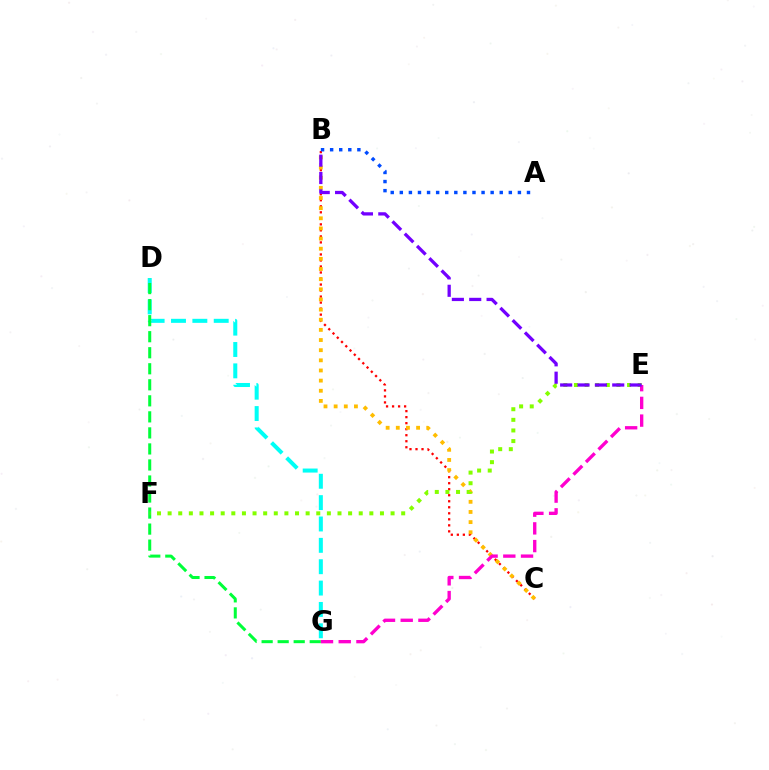{('D', 'G'): [{'color': '#00fff6', 'line_style': 'dashed', 'thickness': 2.9}, {'color': '#00ff39', 'line_style': 'dashed', 'thickness': 2.18}], ('B', 'C'): [{'color': '#ff0000', 'line_style': 'dotted', 'thickness': 1.64}, {'color': '#ffbd00', 'line_style': 'dotted', 'thickness': 2.76}], ('E', 'F'): [{'color': '#84ff00', 'line_style': 'dotted', 'thickness': 2.88}], ('E', 'G'): [{'color': '#ff00cf', 'line_style': 'dashed', 'thickness': 2.41}], ('B', 'E'): [{'color': '#7200ff', 'line_style': 'dashed', 'thickness': 2.36}], ('A', 'B'): [{'color': '#004bff', 'line_style': 'dotted', 'thickness': 2.47}]}